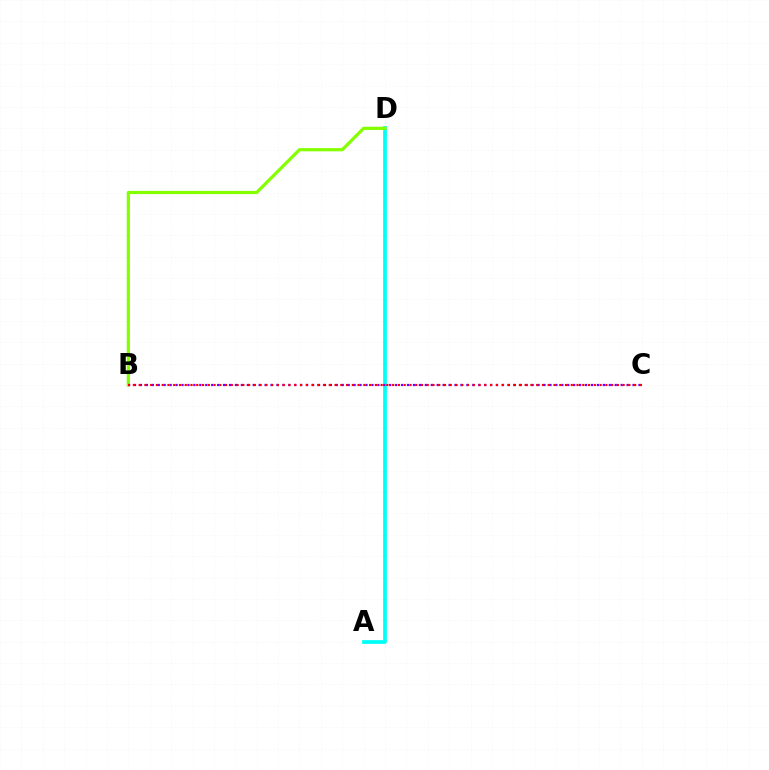{('A', 'D'): [{'color': '#00fff6', 'line_style': 'solid', 'thickness': 2.69}], ('B', 'D'): [{'color': '#84ff00', 'line_style': 'solid', 'thickness': 2.31}], ('B', 'C'): [{'color': '#7200ff', 'line_style': 'dotted', 'thickness': 1.61}, {'color': '#ff0000', 'line_style': 'dotted', 'thickness': 1.57}]}